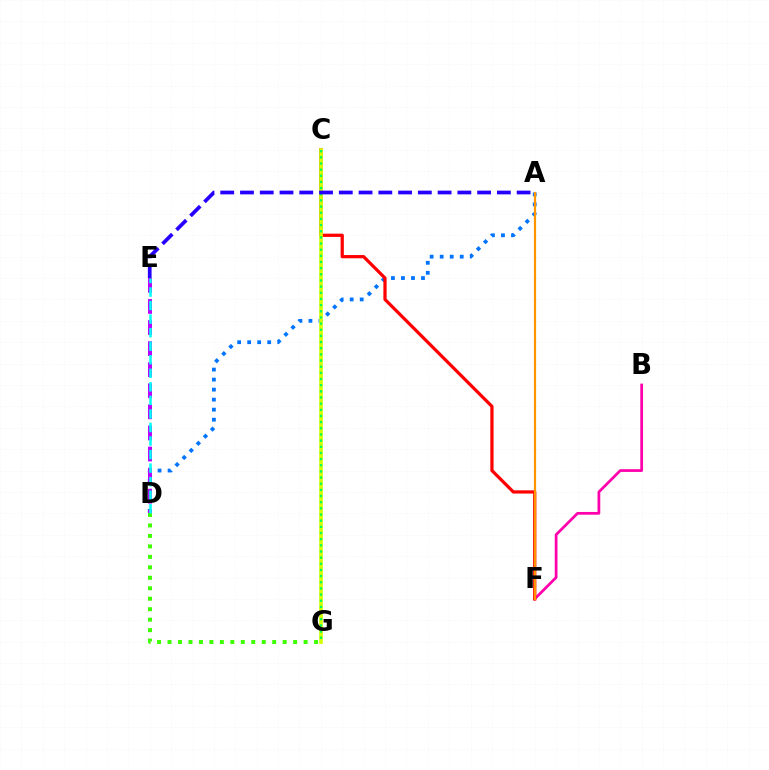{('B', 'F'): [{'color': '#ff00ac', 'line_style': 'solid', 'thickness': 1.98}], ('A', 'D'): [{'color': '#0074ff', 'line_style': 'dotted', 'thickness': 2.72}], ('C', 'F'): [{'color': '#ff0000', 'line_style': 'solid', 'thickness': 2.33}], ('D', 'G'): [{'color': '#3dff00', 'line_style': 'dotted', 'thickness': 2.84}], ('D', 'E'): [{'color': '#b900ff', 'line_style': 'dashed', 'thickness': 2.86}, {'color': '#00fff6', 'line_style': 'dashed', 'thickness': 1.84}], ('C', 'G'): [{'color': '#d1ff00', 'line_style': 'solid', 'thickness': 2.63}, {'color': '#00ff5c', 'line_style': 'dotted', 'thickness': 1.67}], ('A', 'E'): [{'color': '#2500ff', 'line_style': 'dashed', 'thickness': 2.68}], ('A', 'F'): [{'color': '#ff9400', 'line_style': 'solid', 'thickness': 1.6}]}